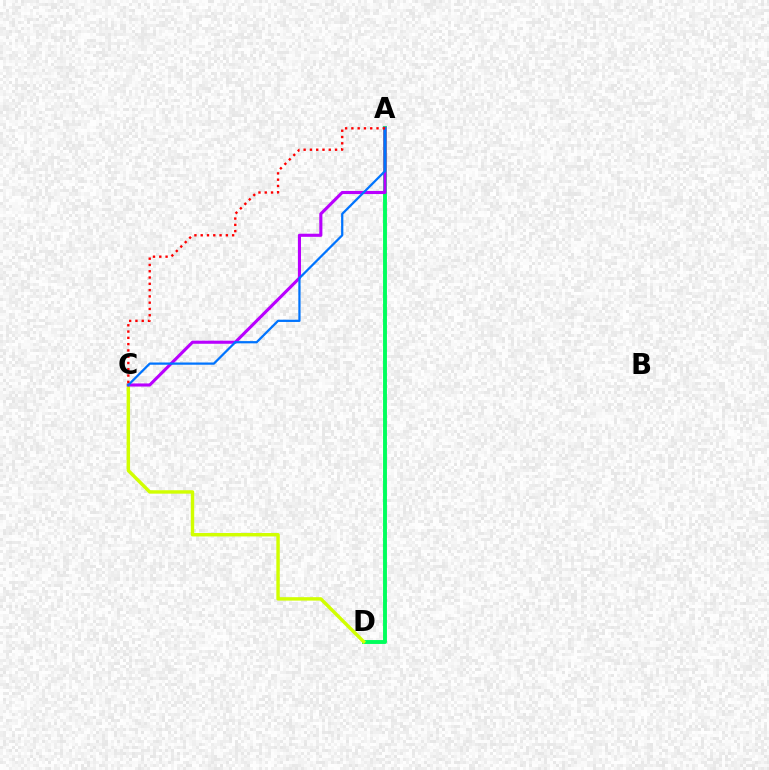{('A', 'D'): [{'color': '#00ff5c', 'line_style': 'solid', 'thickness': 2.81}], ('C', 'D'): [{'color': '#d1ff00', 'line_style': 'solid', 'thickness': 2.46}], ('A', 'C'): [{'color': '#b900ff', 'line_style': 'solid', 'thickness': 2.23}, {'color': '#0074ff', 'line_style': 'solid', 'thickness': 1.62}, {'color': '#ff0000', 'line_style': 'dotted', 'thickness': 1.71}]}